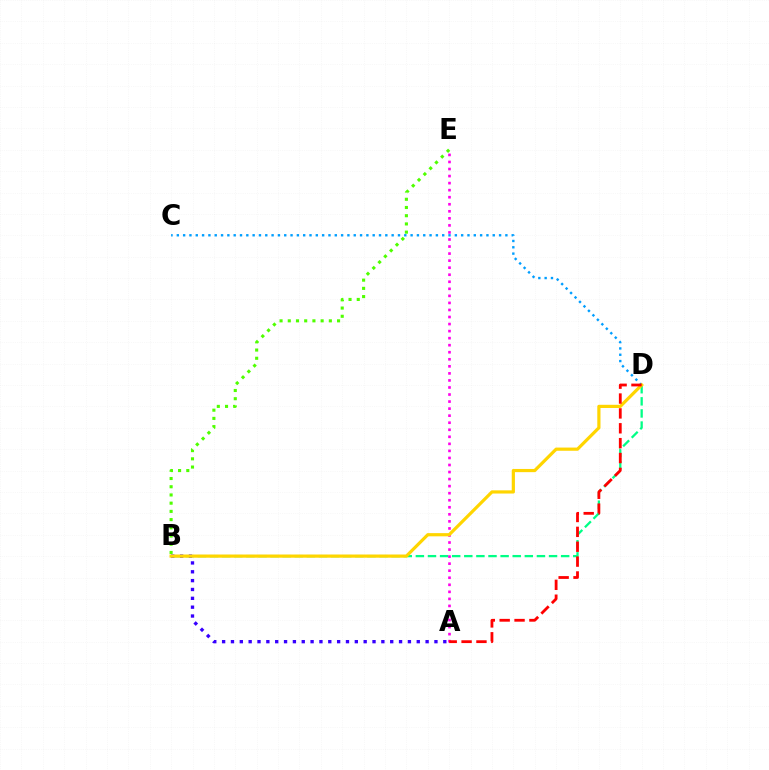{('C', 'D'): [{'color': '#009eff', 'line_style': 'dotted', 'thickness': 1.72}], ('B', 'D'): [{'color': '#00ff86', 'line_style': 'dashed', 'thickness': 1.64}, {'color': '#ffd500', 'line_style': 'solid', 'thickness': 2.3}], ('B', 'E'): [{'color': '#4fff00', 'line_style': 'dotted', 'thickness': 2.23}], ('A', 'B'): [{'color': '#3700ff', 'line_style': 'dotted', 'thickness': 2.4}], ('A', 'E'): [{'color': '#ff00ed', 'line_style': 'dotted', 'thickness': 1.91}], ('A', 'D'): [{'color': '#ff0000', 'line_style': 'dashed', 'thickness': 2.02}]}